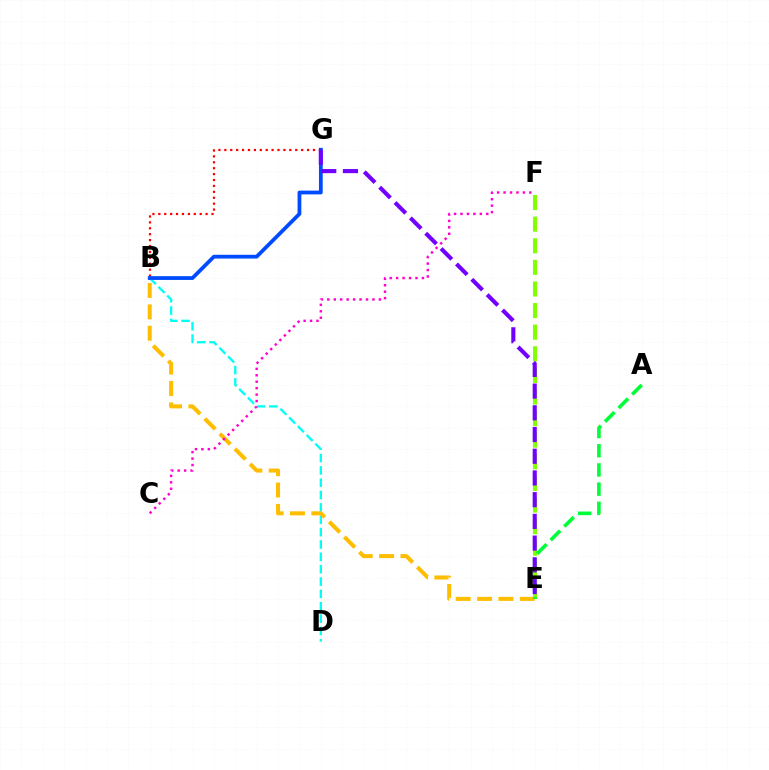{('E', 'F'): [{'color': '#84ff00', 'line_style': 'dashed', 'thickness': 2.94}], ('B', 'D'): [{'color': '#00fff6', 'line_style': 'dashed', 'thickness': 1.68}], ('B', 'G'): [{'color': '#ff0000', 'line_style': 'dotted', 'thickness': 1.61}, {'color': '#004bff', 'line_style': 'solid', 'thickness': 2.72}], ('B', 'E'): [{'color': '#ffbd00', 'line_style': 'dashed', 'thickness': 2.9}], ('A', 'E'): [{'color': '#00ff39', 'line_style': 'dashed', 'thickness': 2.61}], ('E', 'G'): [{'color': '#7200ff', 'line_style': 'dashed', 'thickness': 2.95}], ('C', 'F'): [{'color': '#ff00cf', 'line_style': 'dotted', 'thickness': 1.75}]}